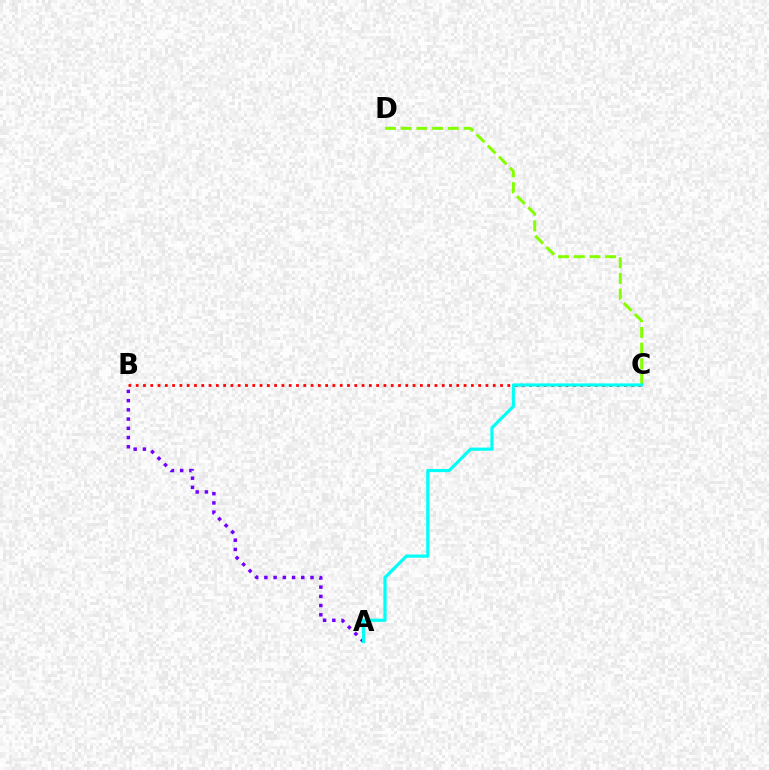{('B', 'C'): [{'color': '#ff0000', 'line_style': 'dotted', 'thickness': 1.98}], ('A', 'B'): [{'color': '#7200ff', 'line_style': 'dotted', 'thickness': 2.51}], ('C', 'D'): [{'color': '#84ff00', 'line_style': 'dashed', 'thickness': 2.13}], ('A', 'C'): [{'color': '#00fff6', 'line_style': 'solid', 'thickness': 2.28}]}